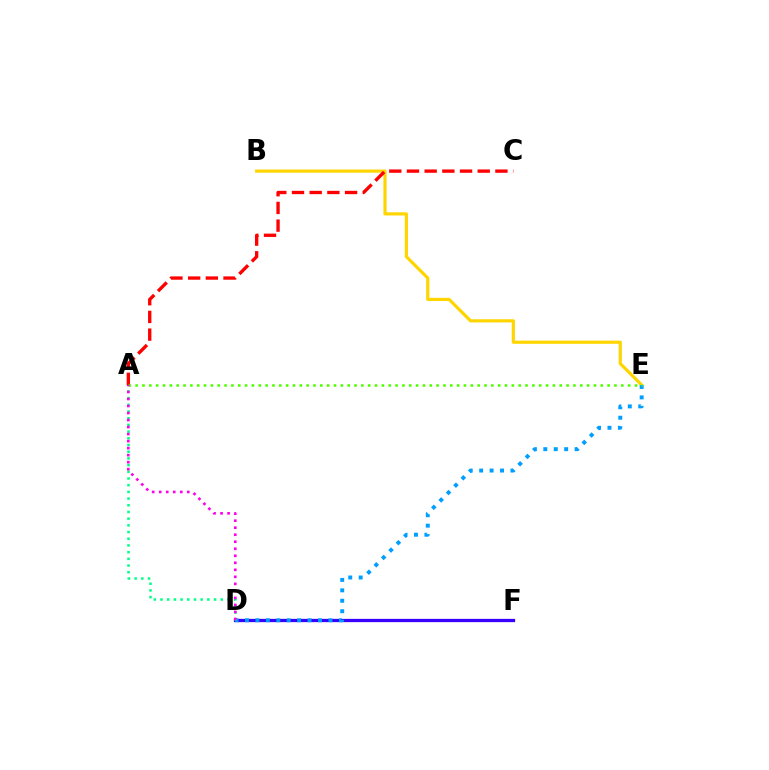{('B', 'E'): [{'color': '#ffd500', 'line_style': 'solid', 'thickness': 2.28}], ('D', 'F'): [{'color': '#3700ff', 'line_style': 'solid', 'thickness': 2.36}], ('D', 'E'): [{'color': '#009eff', 'line_style': 'dotted', 'thickness': 2.83}], ('A', 'C'): [{'color': '#ff0000', 'line_style': 'dashed', 'thickness': 2.4}], ('A', 'E'): [{'color': '#4fff00', 'line_style': 'dotted', 'thickness': 1.86}], ('A', 'D'): [{'color': '#00ff86', 'line_style': 'dotted', 'thickness': 1.82}, {'color': '#ff00ed', 'line_style': 'dotted', 'thickness': 1.91}]}